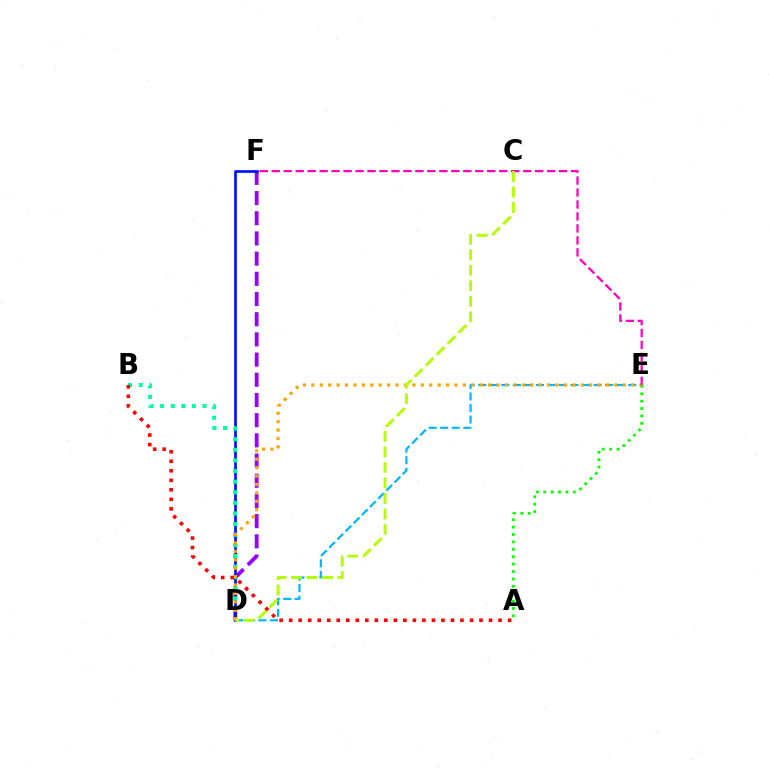{('A', 'E'): [{'color': '#08ff00', 'line_style': 'dotted', 'thickness': 2.01}], ('D', 'E'): [{'color': '#00b5ff', 'line_style': 'dashed', 'thickness': 1.57}, {'color': '#ffa500', 'line_style': 'dotted', 'thickness': 2.29}], ('D', 'F'): [{'color': '#9b00ff', 'line_style': 'dashed', 'thickness': 2.74}, {'color': '#0010ff', 'line_style': 'solid', 'thickness': 1.93}], ('B', 'D'): [{'color': '#00ff9d', 'line_style': 'dotted', 'thickness': 2.88}], ('A', 'B'): [{'color': '#ff0000', 'line_style': 'dotted', 'thickness': 2.59}], ('E', 'F'): [{'color': '#ff00bd', 'line_style': 'dashed', 'thickness': 1.63}], ('C', 'D'): [{'color': '#b3ff00', 'line_style': 'dashed', 'thickness': 2.11}]}